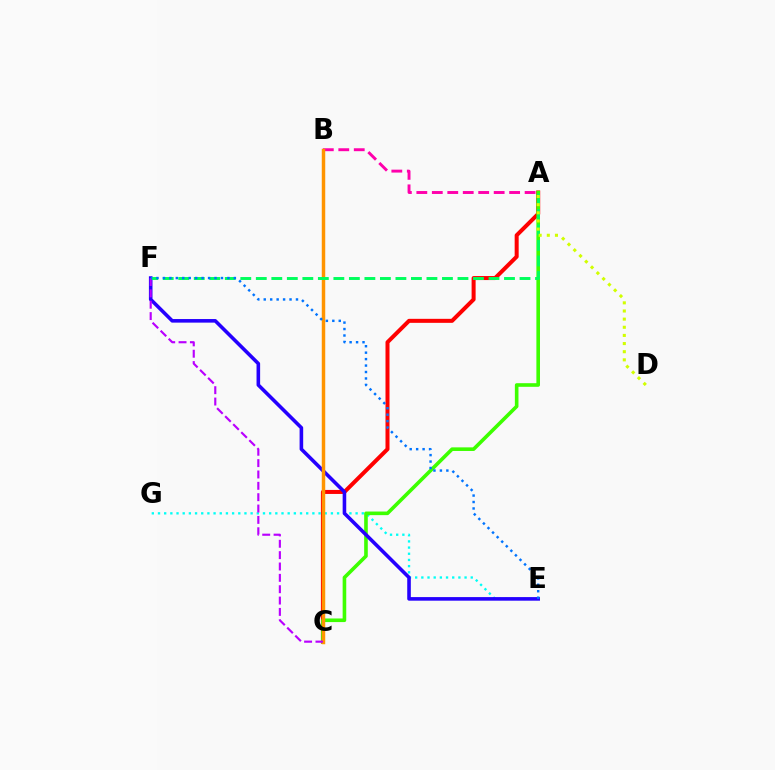{('A', 'C'): [{'color': '#ff0000', 'line_style': 'solid', 'thickness': 2.89}, {'color': '#3dff00', 'line_style': 'solid', 'thickness': 2.6}], ('E', 'G'): [{'color': '#00fff6', 'line_style': 'dotted', 'thickness': 1.68}], ('A', 'B'): [{'color': '#ff00ac', 'line_style': 'dashed', 'thickness': 2.1}], ('E', 'F'): [{'color': '#2500ff', 'line_style': 'solid', 'thickness': 2.58}, {'color': '#0074ff', 'line_style': 'dotted', 'thickness': 1.75}], ('B', 'C'): [{'color': '#ff9400', 'line_style': 'solid', 'thickness': 2.5}], ('A', 'F'): [{'color': '#00ff5c', 'line_style': 'dashed', 'thickness': 2.11}], ('C', 'F'): [{'color': '#b900ff', 'line_style': 'dashed', 'thickness': 1.54}], ('A', 'D'): [{'color': '#d1ff00', 'line_style': 'dotted', 'thickness': 2.21}]}